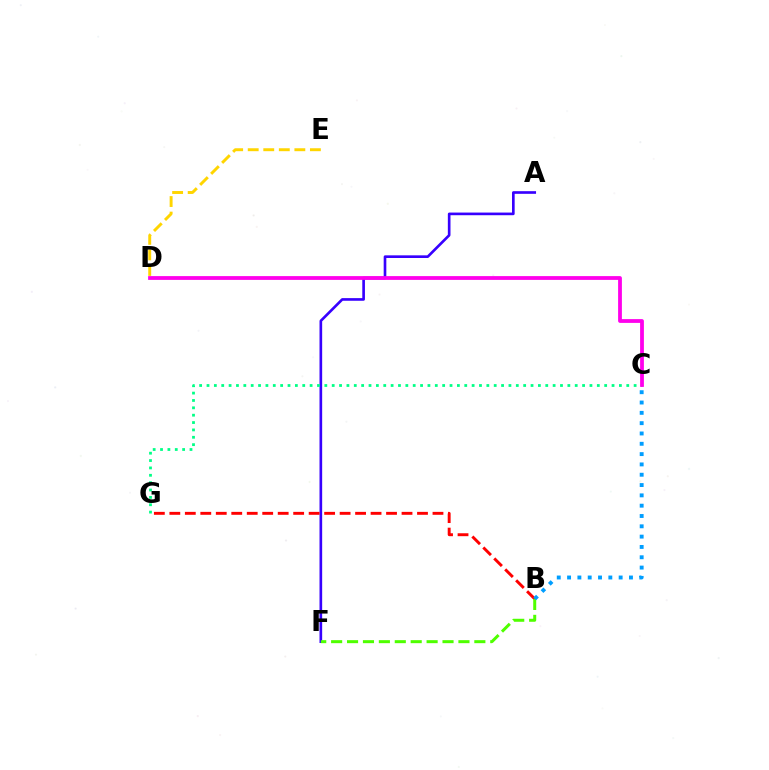{('A', 'F'): [{'color': '#3700ff', 'line_style': 'solid', 'thickness': 1.91}], ('C', 'G'): [{'color': '#00ff86', 'line_style': 'dotted', 'thickness': 2.0}], ('B', 'G'): [{'color': '#ff0000', 'line_style': 'dashed', 'thickness': 2.1}], ('C', 'D'): [{'color': '#ff00ed', 'line_style': 'solid', 'thickness': 2.73}], ('B', 'F'): [{'color': '#4fff00', 'line_style': 'dashed', 'thickness': 2.16}], ('D', 'E'): [{'color': '#ffd500', 'line_style': 'dashed', 'thickness': 2.11}], ('B', 'C'): [{'color': '#009eff', 'line_style': 'dotted', 'thickness': 2.8}]}